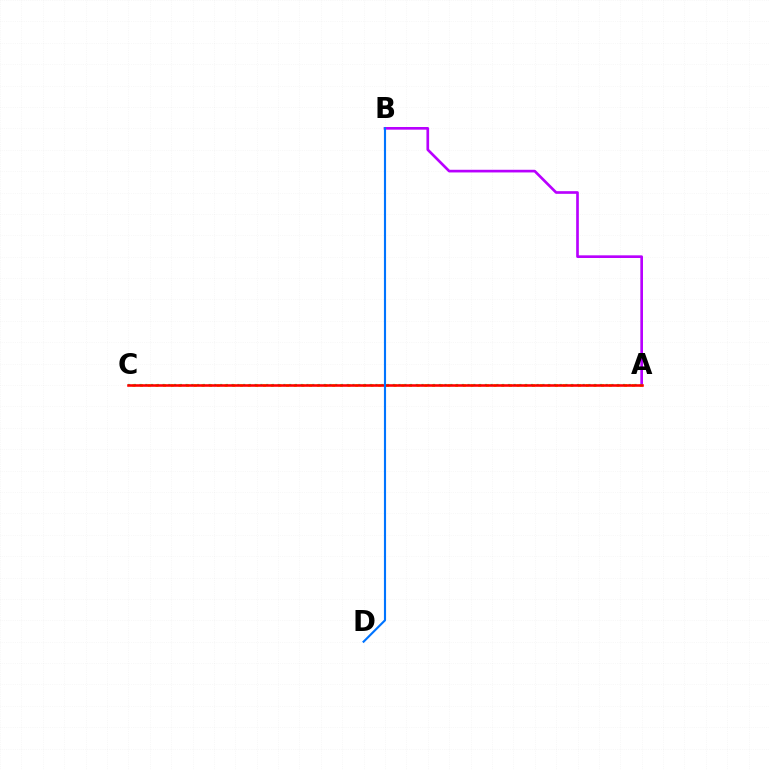{('A', 'B'): [{'color': '#b900ff', 'line_style': 'solid', 'thickness': 1.92}], ('A', 'C'): [{'color': '#d1ff00', 'line_style': 'dotted', 'thickness': 2.09}, {'color': '#00ff5c', 'line_style': 'dotted', 'thickness': 1.56}, {'color': '#ff0000', 'line_style': 'solid', 'thickness': 1.86}], ('B', 'D'): [{'color': '#0074ff', 'line_style': 'solid', 'thickness': 1.54}]}